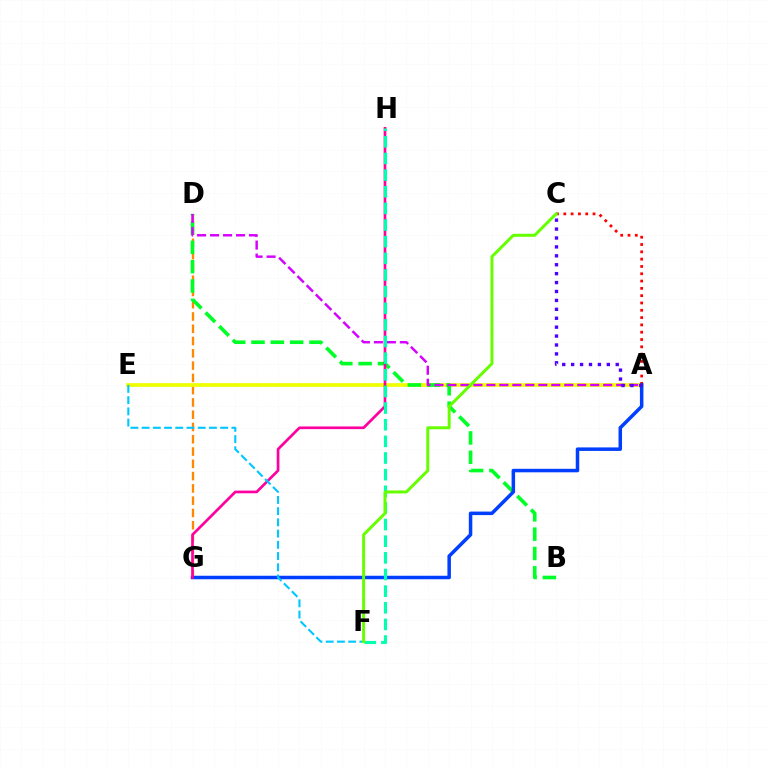{('D', 'G'): [{'color': '#ff8800', 'line_style': 'dashed', 'thickness': 1.67}], ('A', 'E'): [{'color': '#eeff00', 'line_style': 'solid', 'thickness': 2.67}], ('A', 'C'): [{'color': '#ff0000', 'line_style': 'dotted', 'thickness': 1.99}, {'color': '#4f00ff', 'line_style': 'dotted', 'thickness': 2.42}], ('B', 'D'): [{'color': '#00ff27', 'line_style': 'dashed', 'thickness': 2.63}], ('A', 'G'): [{'color': '#003fff', 'line_style': 'solid', 'thickness': 2.52}], ('G', 'H'): [{'color': '#ff00a0', 'line_style': 'solid', 'thickness': 1.94}], ('A', 'D'): [{'color': '#d600ff', 'line_style': 'dashed', 'thickness': 1.76}], ('F', 'H'): [{'color': '#00ffaf', 'line_style': 'dashed', 'thickness': 2.26}], ('E', 'F'): [{'color': '#00c7ff', 'line_style': 'dashed', 'thickness': 1.52}], ('C', 'F'): [{'color': '#66ff00', 'line_style': 'solid', 'thickness': 2.15}]}